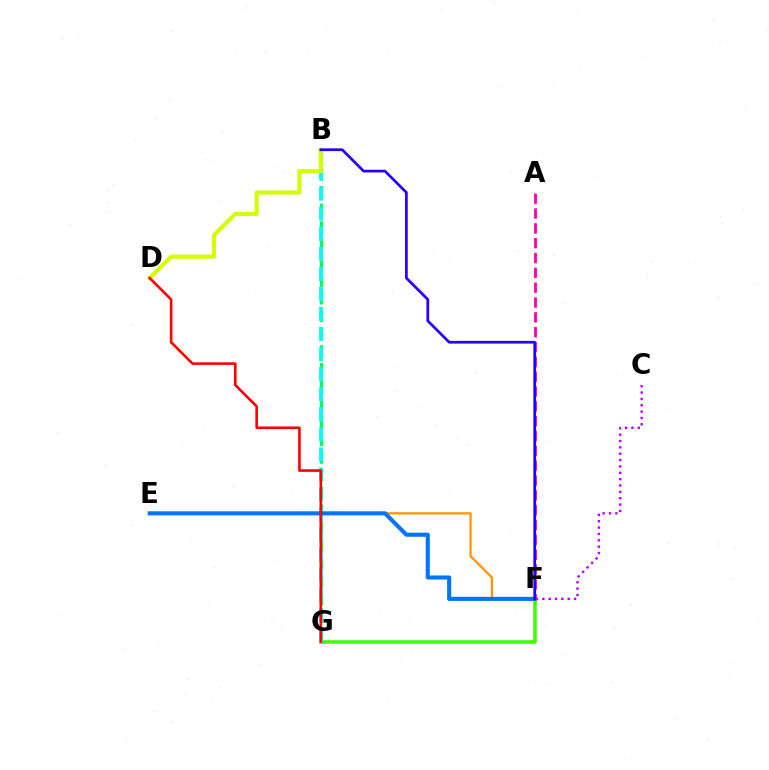{('B', 'G'): [{'color': '#00ff5c', 'line_style': 'dashed', 'thickness': 2.4}, {'color': '#00fff6', 'line_style': 'dashed', 'thickness': 2.73}], ('E', 'F'): [{'color': '#ff9400', 'line_style': 'solid', 'thickness': 1.61}, {'color': '#0074ff', 'line_style': 'solid', 'thickness': 2.94}], ('F', 'G'): [{'color': '#3dff00', 'line_style': 'solid', 'thickness': 2.55}], ('B', 'D'): [{'color': '#d1ff00', 'line_style': 'solid', 'thickness': 2.99}], ('C', 'F'): [{'color': '#b900ff', 'line_style': 'dotted', 'thickness': 1.73}], ('A', 'F'): [{'color': '#ff00ac', 'line_style': 'dashed', 'thickness': 2.02}], ('D', 'G'): [{'color': '#ff0000', 'line_style': 'solid', 'thickness': 1.87}], ('B', 'F'): [{'color': '#2500ff', 'line_style': 'solid', 'thickness': 1.96}]}